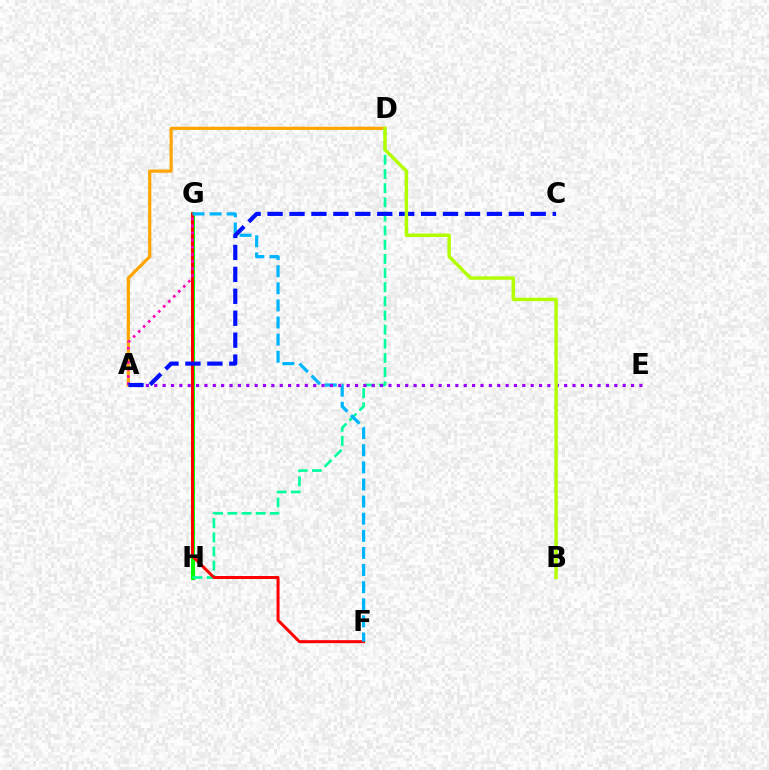{('G', 'H'): [{'color': '#08ff00', 'line_style': 'solid', 'thickness': 2.92}], ('A', 'D'): [{'color': '#ffa500', 'line_style': 'solid', 'thickness': 2.3}], ('D', 'H'): [{'color': '#00ff9d', 'line_style': 'dashed', 'thickness': 1.92}], ('F', 'G'): [{'color': '#ff0000', 'line_style': 'solid', 'thickness': 2.15}, {'color': '#00b5ff', 'line_style': 'dashed', 'thickness': 2.32}], ('A', 'G'): [{'color': '#ff00bd', 'line_style': 'dotted', 'thickness': 1.93}], ('A', 'E'): [{'color': '#9b00ff', 'line_style': 'dotted', 'thickness': 2.27}], ('A', 'C'): [{'color': '#0010ff', 'line_style': 'dashed', 'thickness': 2.98}], ('B', 'D'): [{'color': '#b3ff00', 'line_style': 'solid', 'thickness': 2.48}]}